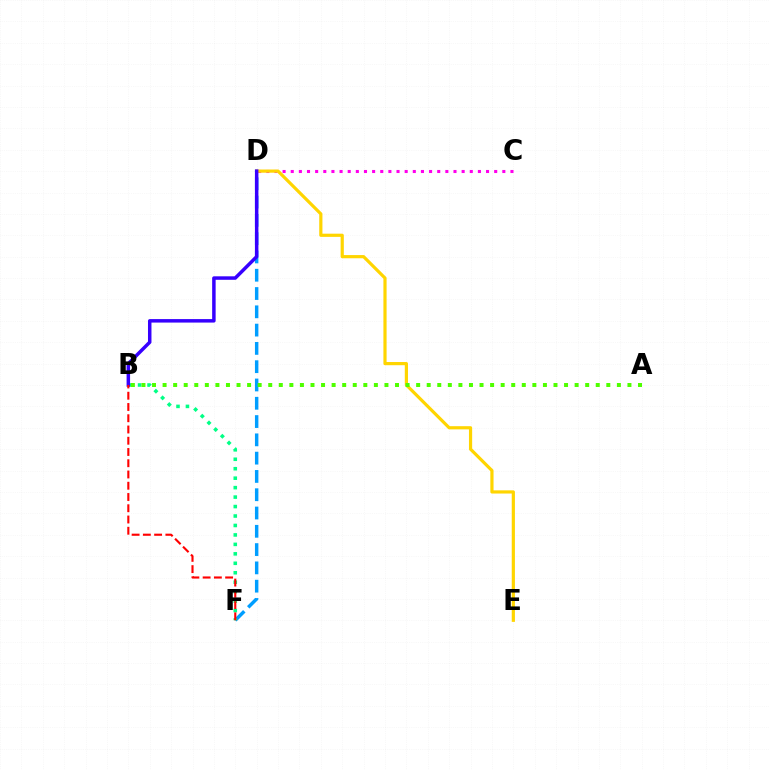{('C', 'D'): [{'color': '#ff00ed', 'line_style': 'dotted', 'thickness': 2.21}], ('D', 'F'): [{'color': '#009eff', 'line_style': 'dashed', 'thickness': 2.48}], ('B', 'F'): [{'color': '#00ff86', 'line_style': 'dotted', 'thickness': 2.57}, {'color': '#ff0000', 'line_style': 'dashed', 'thickness': 1.53}], ('D', 'E'): [{'color': '#ffd500', 'line_style': 'solid', 'thickness': 2.3}], ('B', 'D'): [{'color': '#3700ff', 'line_style': 'solid', 'thickness': 2.51}], ('A', 'B'): [{'color': '#4fff00', 'line_style': 'dotted', 'thickness': 2.87}]}